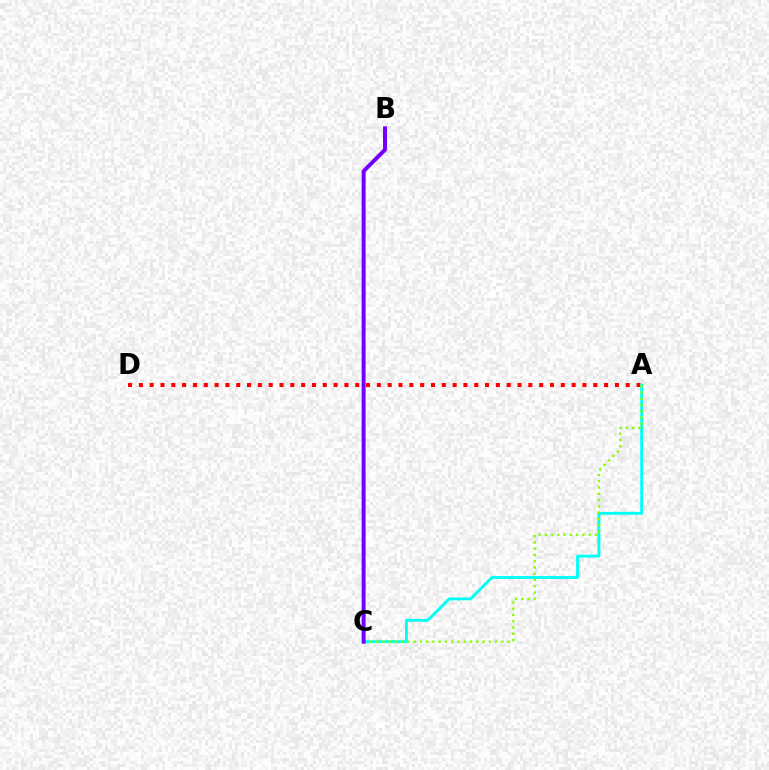{('A', 'D'): [{'color': '#ff0000', 'line_style': 'dotted', 'thickness': 2.94}], ('A', 'C'): [{'color': '#00fff6', 'line_style': 'solid', 'thickness': 2.07}, {'color': '#84ff00', 'line_style': 'dotted', 'thickness': 1.7}], ('B', 'C'): [{'color': '#7200ff', 'line_style': 'solid', 'thickness': 2.85}]}